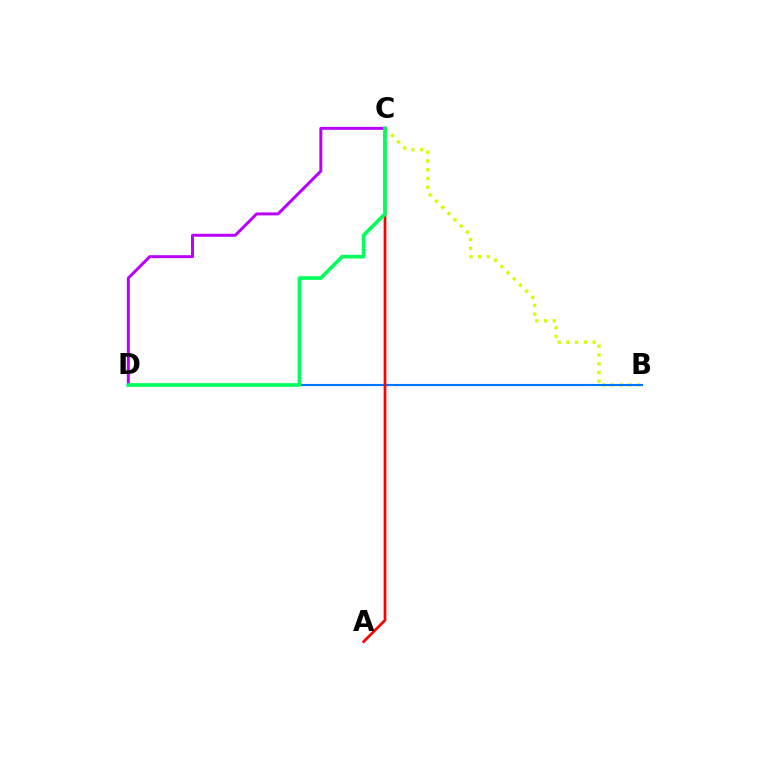{('B', 'C'): [{'color': '#d1ff00', 'line_style': 'dotted', 'thickness': 2.38}], ('B', 'D'): [{'color': '#0074ff', 'line_style': 'solid', 'thickness': 1.52}], ('A', 'C'): [{'color': '#ff0000', 'line_style': 'solid', 'thickness': 1.96}], ('C', 'D'): [{'color': '#b900ff', 'line_style': 'solid', 'thickness': 2.13}, {'color': '#00ff5c', 'line_style': 'solid', 'thickness': 2.64}]}